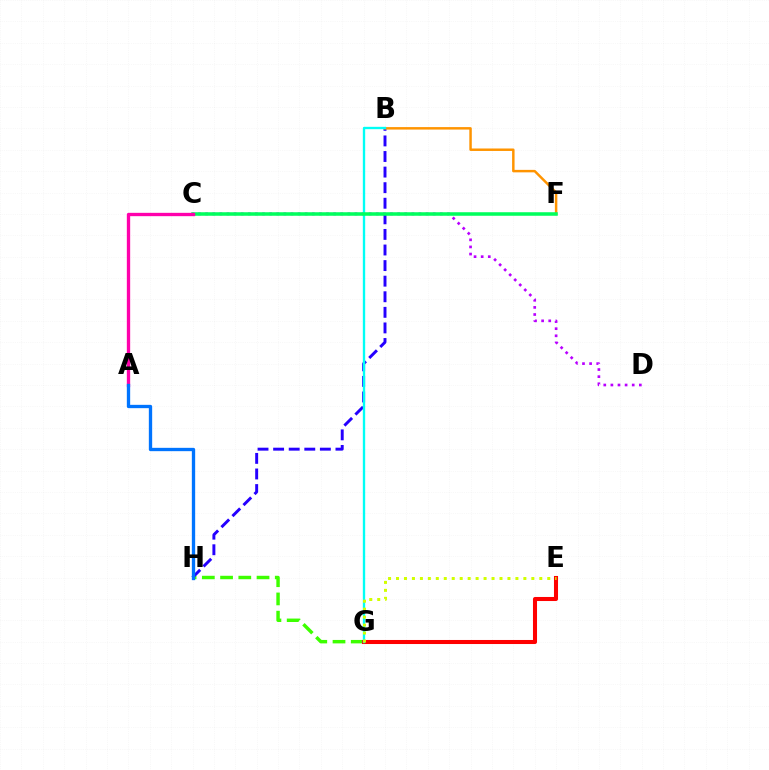{('C', 'D'): [{'color': '#b900ff', 'line_style': 'dotted', 'thickness': 1.93}], ('G', 'H'): [{'color': '#3dff00', 'line_style': 'dashed', 'thickness': 2.48}], ('B', 'H'): [{'color': '#2500ff', 'line_style': 'dashed', 'thickness': 2.12}], ('B', 'F'): [{'color': '#ff9400', 'line_style': 'solid', 'thickness': 1.78}], ('E', 'G'): [{'color': '#ff0000', 'line_style': 'solid', 'thickness': 2.92}, {'color': '#d1ff00', 'line_style': 'dotted', 'thickness': 2.16}], ('B', 'G'): [{'color': '#00fff6', 'line_style': 'solid', 'thickness': 1.69}], ('C', 'F'): [{'color': '#00ff5c', 'line_style': 'solid', 'thickness': 2.55}], ('A', 'C'): [{'color': '#ff00ac', 'line_style': 'solid', 'thickness': 2.4}], ('A', 'H'): [{'color': '#0074ff', 'line_style': 'solid', 'thickness': 2.4}]}